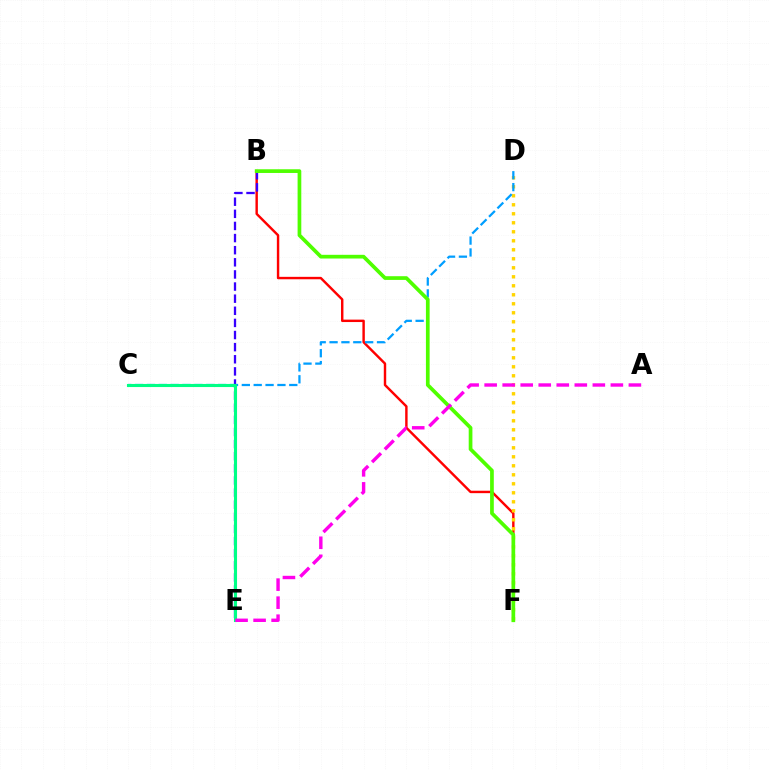{('B', 'F'): [{'color': '#ff0000', 'line_style': 'solid', 'thickness': 1.75}, {'color': '#4fff00', 'line_style': 'solid', 'thickness': 2.67}], ('B', 'E'): [{'color': '#3700ff', 'line_style': 'dashed', 'thickness': 1.65}], ('D', 'F'): [{'color': '#ffd500', 'line_style': 'dotted', 'thickness': 2.45}], ('C', 'D'): [{'color': '#009eff', 'line_style': 'dashed', 'thickness': 1.61}], ('C', 'E'): [{'color': '#00ff86', 'line_style': 'solid', 'thickness': 2.22}], ('A', 'E'): [{'color': '#ff00ed', 'line_style': 'dashed', 'thickness': 2.45}]}